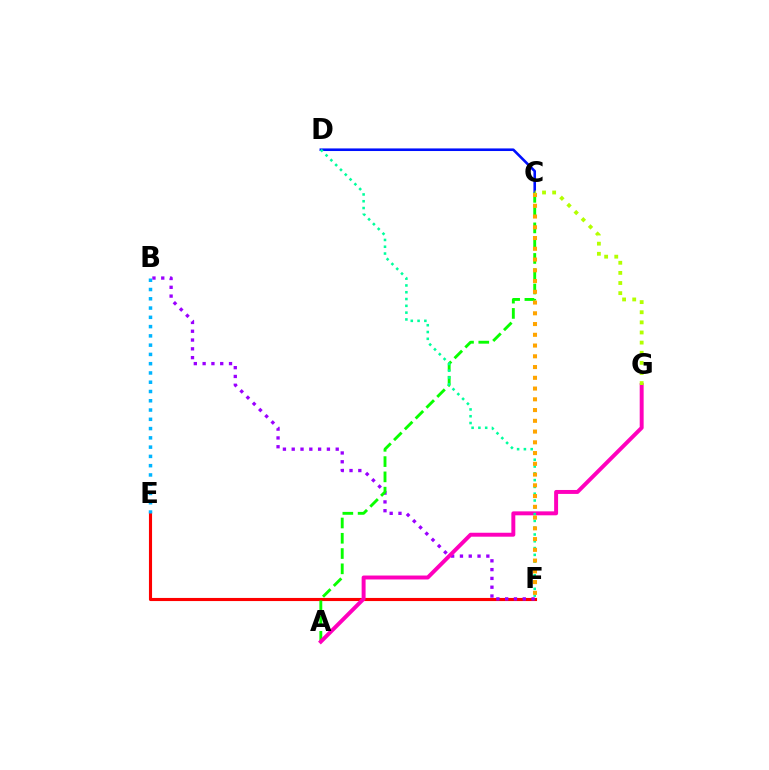{('E', 'F'): [{'color': '#ff0000', 'line_style': 'solid', 'thickness': 2.24}], ('B', 'F'): [{'color': '#9b00ff', 'line_style': 'dotted', 'thickness': 2.39}], ('C', 'D'): [{'color': '#0010ff', 'line_style': 'solid', 'thickness': 1.87}], ('B', 'E'): [{'color': '#00b5ff', 'line_style': 'dotted', 'thickness': 2.52}], ('A', 'C'): [{'color': '#08ff00', 'line_style': 'dashed', 'thickness': 2.08}], ('A', 'G'): [{'color': '#ff00bd', 'line_style': 'solid', 'thickness': 2.84}], ('D', 'F'): [{'color': '#00ff9d', 'line_style': 'dotted', 'thickness': 1.85}], ('C', 'F'): [{'color': '#ffa500', 'line_style': 'dotted', 'thickness': 2.92}], ('C', 'G'): [{'color': '#b3ff00', 'line_style': 'dotted', 'thickness': 2.75}]}